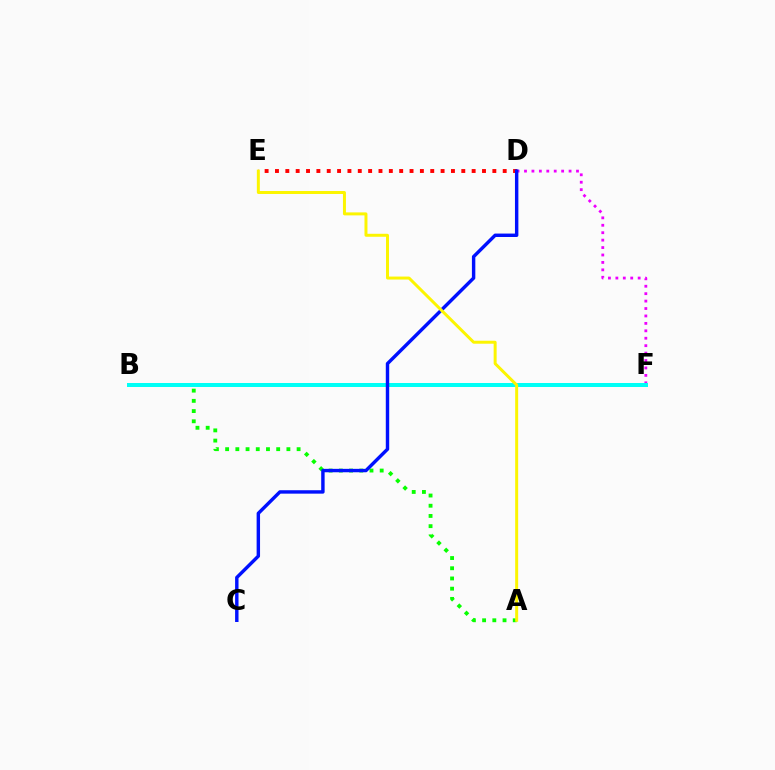{('D', 'F'): [{'color': '#ee00ff', 'line_style': 'dotted', 'thickness': 2.02}], ('A', 'B'): [{'color': '#08ff00', 'line_style': 'dotted', 'thickness': 2.77}], ('D', 'E'): [{'color': '#ff0000', 'line_style': 'dotted', 'thickness': 2.81}], ('B', 'F'): [{'color': '#00fff6', 'line_style': 'solid', 'thickness': 2.88}], ('C', 'D'): [{'color': '#0010ff', 'line_style': 'solid', 'thickness': 2.46}], ('A', 'E'): [{'color': '#fcf500', 'line_style': 'solid', 'thickness': 2.14}]}